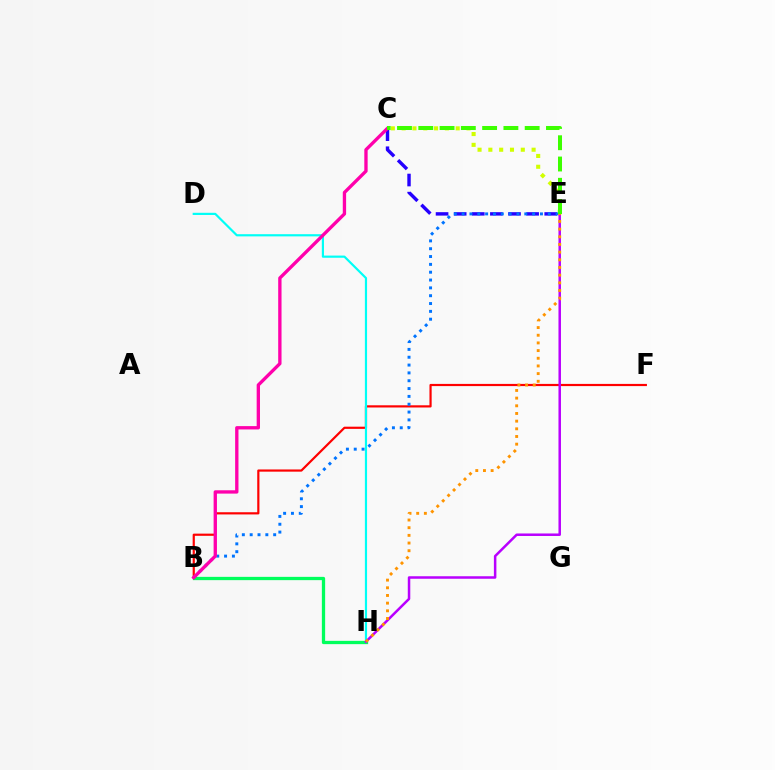{('C', 'E'): [{'color': '#2500ff', 'line_style': 'dashed', 'thickness': 2.46}, {'color': '#d1ff00', 'line_style': 'dotted', 'thickness': 2.94}, {'color': '#3dff00', 'line_style': 'dashed', 'thickness': 2.89}], ('B', 'H'): [{'color': '#00ff5c', 'line_style': 'solid', 'thickness': 2.37}], ('B', 'F'): [{'color': '#ff0000', 'line_style': 'solid', 'thickness': 1.58}], ('D', 'H'): [{'color': '#00fff6', 'line_style': 'solid', 'thickness': 1.57}], ('B', 'E'): [{'color': '#0074ff', 'line_style': 'dotted', 'thickness': 2.13}], ('B', 'C'): [{'color': '#ff00ac', 'line_style': 'solid', 'thickness': 2.4}], ('E', 'H'): [{'color': '#b900ff', 'line_style': 'solid', 'thickness': 1.8}, {'color': '#ff9400', 'line_style': 'dotted', 'thickness': 2.08}]}